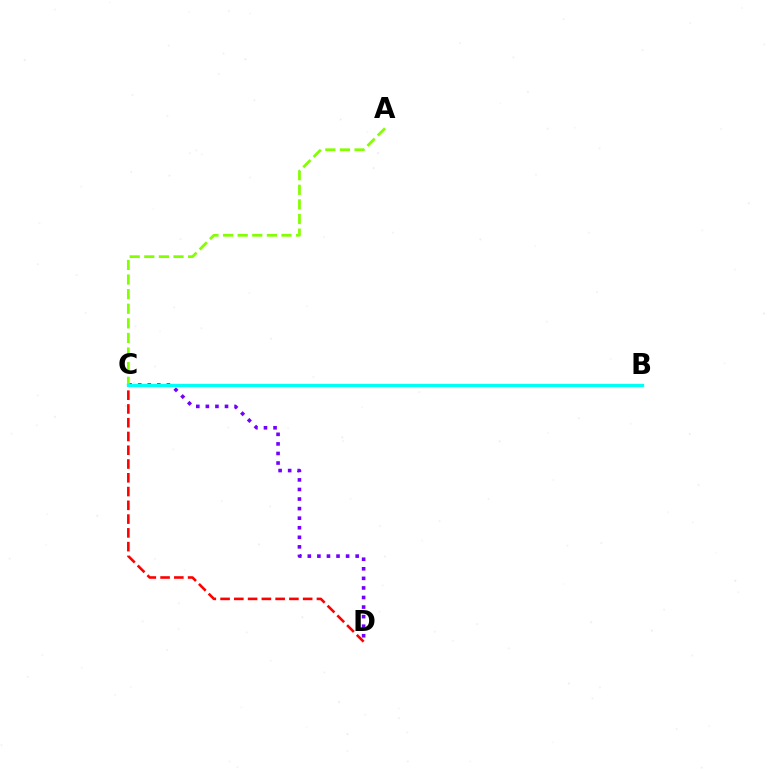{('C', 'D'): [{'color': '#ff0000', 'line_style': 'dashed', 'thickness': 1.87}, {'color': '#7200ff', 'line_style': 'dotted', 'thickness': 2.6}], ('A', 'C'): [{'color': '#84ff00', 'line_style': 'dashed', 'thickness': 1.98}], ('B', 'C'): [{'color': '#00fff6', 'line_style': 'solid', 'thickness': 2.38}]}